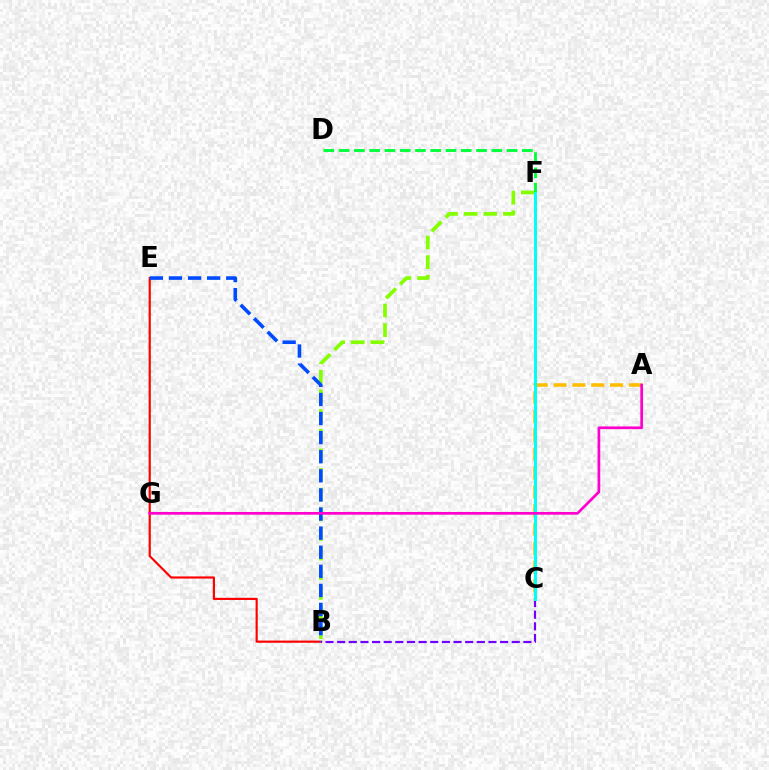{('B', 'E'): [{'color': '#ff0000', 'line_style': 'solid', 'thickness': 1.56}, {'color': '#004bff', 'line_style': 'dashed', 'thickness': 2.59}], ('B', 'F'): [{'color': '#84ff00', 'line_style': 'dashed', 'thickness': 2.67}], ('D', 'F'): [{'color': '#00ff39', 'line_style': 'dashed', 'thickness': 2.07}], ('A', 'C'): [{'color': '#ffbd00', 'line_style': 'dashed', 'thickness': 2.56}], ('B', 'C'): [{'color': '#7200ff', 'line_style': 'dashed', 'thickness': 1.58}], ('C', 'F'): [{'color': '#00fff6', 'line_style': 'solid', 'thickness': 2.14}], ('A', 'G'): [{'color': '#ff00cf', 'line_style': 'solid', 'thickness': 1.95}]}